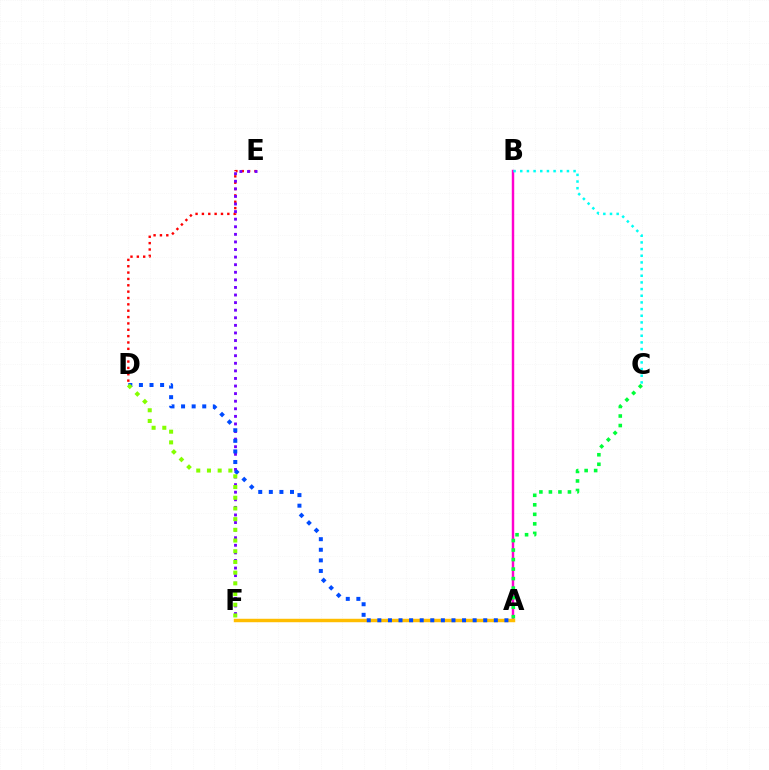{('A', 'B'): [{'color': '#ff00cf', 'line_style': 'solid', 'thickness': 1.76}], ('D', 'E'): [{'color': '#ff0000', 'line_style': 'dotted', 'thickness': 1.73}], ('A', 'C'): [{'color': '#00ff39', 'line_style': 'dotted', 'thickness': 2.59}], ('B', 'C'): [{'color': '#00fff6', 'line_style': 'dotted', 'thickness': 1.81}], ('E', 'F'): [{'color': '#7200ff', 'line_style': 'dotted', 'thickness': 2.06}], ('A', 'F'): [{'color': '#ffbd00', 'line_style': 'solid', 'thickness': 2.49}], ('A', 'D'): [{'color': '#004bff', 'line_style': 'dotted', 'thickness': 2.88}], ('D', 'F'): [{'color': '#84ff00', 'line_style': 'dotted', 'thickness': 2.91}]}